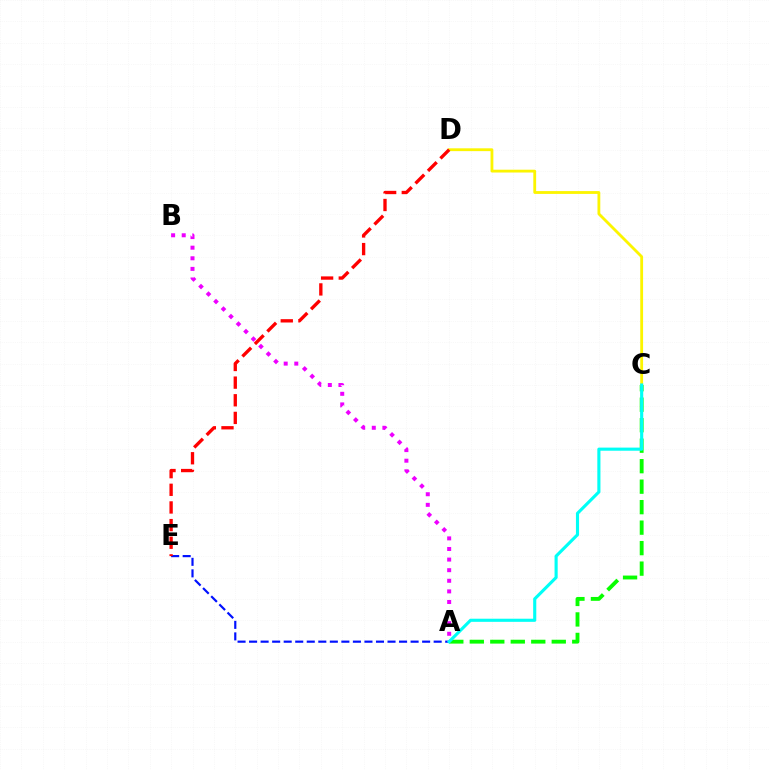{('A', 'B'): [{'color': '#ee00ff', 'line_style': 'dotted', 'thickness': 2.88}], ('A', 'C'): [{'color': '#08ff00', 'line_style': 'dashed', 'thickness': 2.78}, {'color': '#00fff6', 'line_style': 'solid', 'thickness': 2.25}], ('C', 'D'): [{'color': '#fcf500', 'line_style': 'solid', 'thickness': 2.03}], ('A', 'E'): [{'color': '#0010ff', 'line_style': 'dashed', 'thickness': 1.57}], ('D', 'E'): [{'color': '#ff0000', 'line_style': 'dashed', 'thickness': 2.4}]}